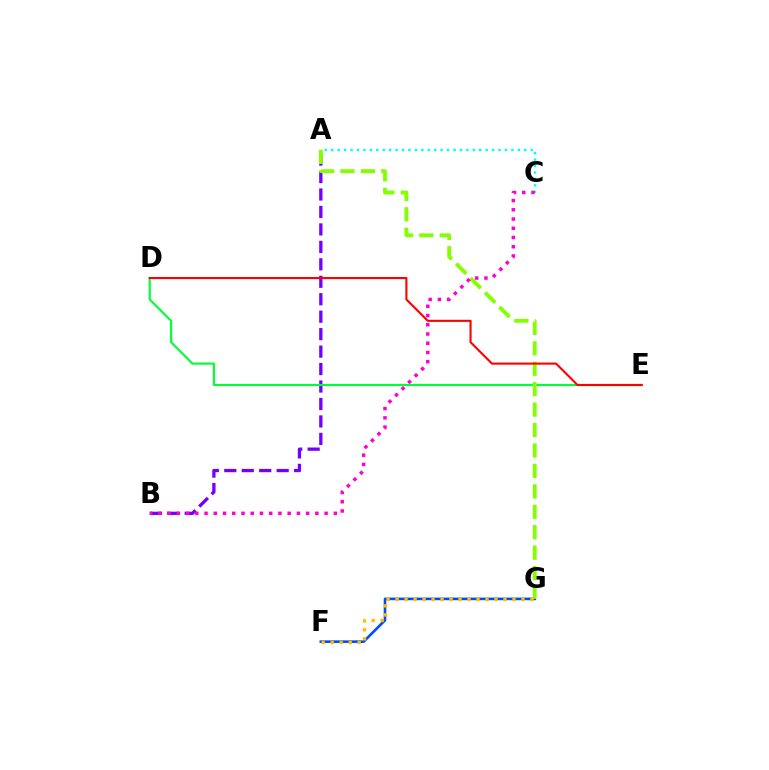{('F', 'G'): [{'color': '#004bff', 'line_style': 'solid', 'thickness': 1.89}, {'color': '#ffbd00', 'line_style': 'dotted', 'thickness': 2.44}], ('A', 'B'): [{'color': '#7200ff', 'line_style': 'dashed', 'thickness': 2.37}], ('D', 'E'): [{'color': '#00ff39', 'line_style': 'solid', 'thickness': 1.55}, {'color': '#ff0000', 'line_style': 'solid', 'thickness': 1.52}], ('A', 'G'): [{'color': '#84ff00', 'line_style': 'dashed', 'thickness': 2.78}], ('A', 'C'): [{'color': '#00fff6', 'line_style': 'dotted', 'thickness': 1.75}], ('B', 'C'): [{'color': '#ff00cf', 'line_style': 'dotted', 'thickness': 2.51}]}